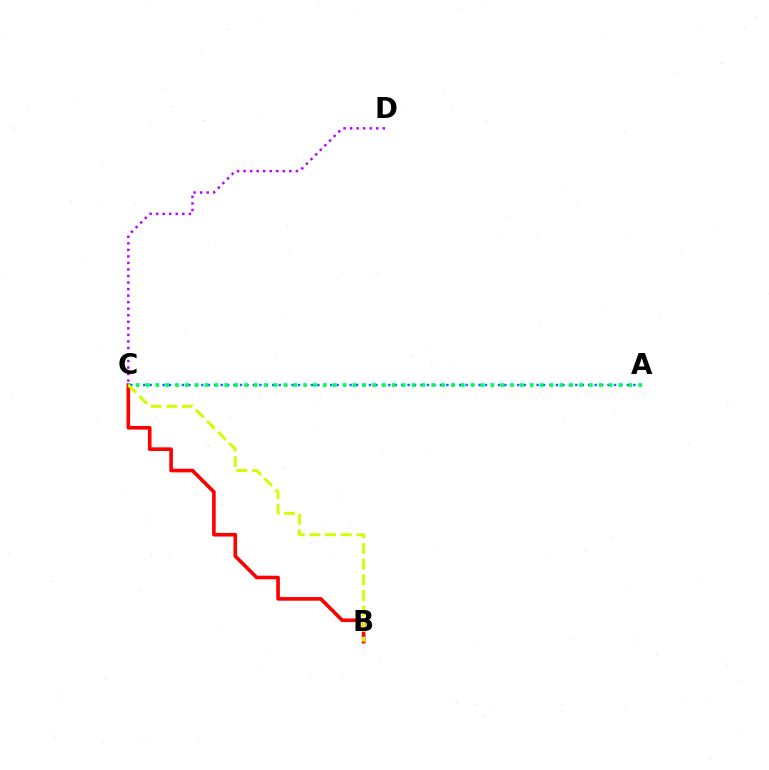{('C', 'D'): [{'color': '#b900ff', 'line_style': 'dotted', 'thickness': 1.78}], ('A', 'C'): [{'color': '#0074ff', 'line_style': 'dotted', 'thickness': 1.75}, {'color': '#00ff5c', 'line_style': 'dotted', 'thickness': 2.68}], ('B', 'C'): [{'color': '#ff0000', 'line_style': 'solid', 'thickness': 2.61}, {'color': '#d1ff00', 'line_style': 'dashed', 'thickness': 2.12}]}